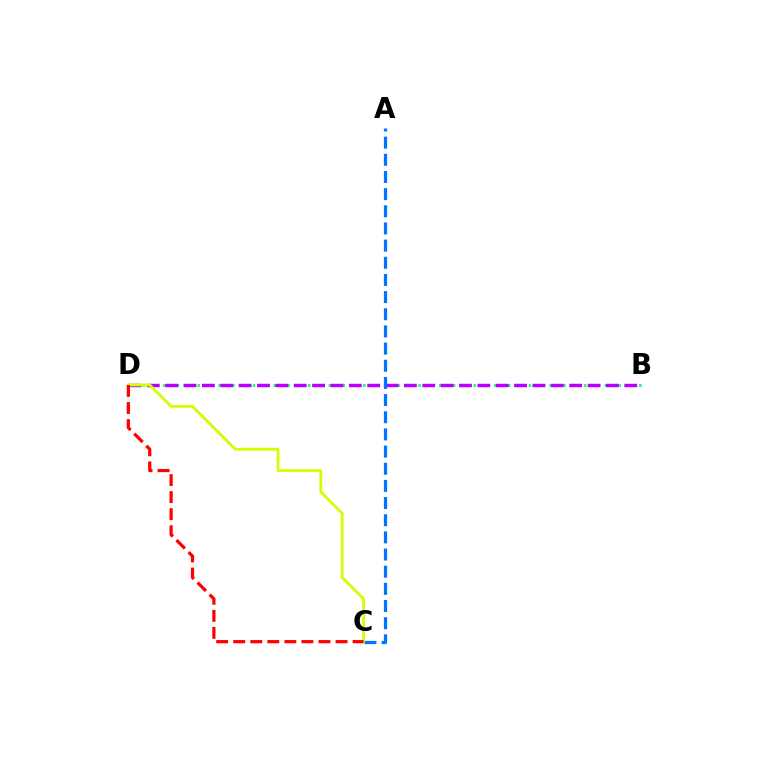{('B', 'D'): [{'color': '#00ff5c', 'line_style': 'dotted', 'thickness': 1.87}, {'color': '#b900ff', 'line_style': 'dashed', 'thickness': 2.5}], ('A', 'C'): [{'color': '#0074ff', 'line_style': 'dashed', 'thickness': 2.33}], ('C', 'D'): [{'color': '#d1ff00', 'line_style': 'solid', 'thickness': 1.99}, {'color': '#ff0000', 'line_style': 'dashed', 'thickness': 2.32}]}